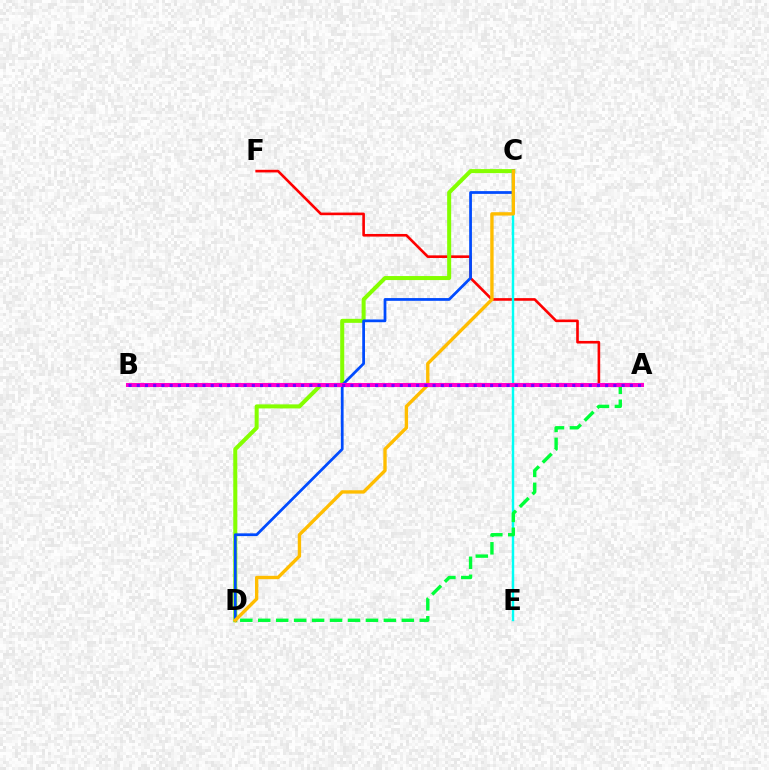{('A', 'F'): [{'color': '#ff0000', 'line_style': 'solid', 'thickness': 1.89}], ('C', 'D'): [{'color': '#84ff00', 'line_style': 'solid', 'thickness': 2.9}, {'color': '#004bff', 'line_style': 'solid', 'thickness': 1.99}, {'color': '#ffbd00', 'line_style': 'solid', 'thickness': 2.42}], ('C', 'E'): [{'color': '#00fff6', 'line_style': 'solid', 'thickness': 1.75}], ('A', 'D'): [{'color': '#00ff39', 'line_style': 'dashed', 'thickness': 2.44}], ('A', 'B'): [{'color': '#ff00cf', 'line_style': 'solid', 'thickness': 2.92}, {'color': '#7200ff', 'line_style': 'dotted', 'thickness': 2.23}]}